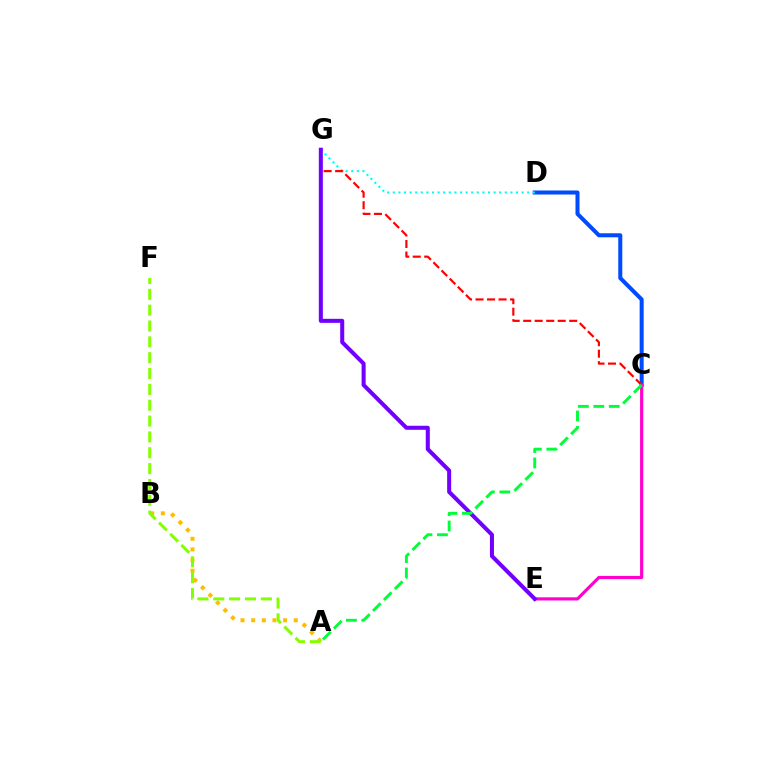{('C', 'D'): [{'color': '#004bff', 'line_style': 'solid', 'thickness': 2.9}], ('A', 'B'): [{'color': '#ffbd00', 'line_style': 'dotted', 'thickness': 2.89}], ('D', 'G'): [{'color': '#00fff6', 'line_style': 'dotted', 'thickness': 1.52}], ('C', 'G'): [{'color': '#ff0000', 'line_style': 'dashed', 'thickness': 1.56}], ('C', 'E'): [{'color': '#ff00cf', 'line_style': 'solid', 'thickness': 2.28}], ('A', 'F'): [{'color': '#84ff00', 'line_style': 'dashed', 'thickness': 2.15}], ('E', 'G'): [{'color': '#7200ff', 'line_style': 'solid', 'thickness': 2.91}], ('A', 'C'): [{'color': '#00ff39', 'line_style': 'dashed', 'thickness': 2.1}]}